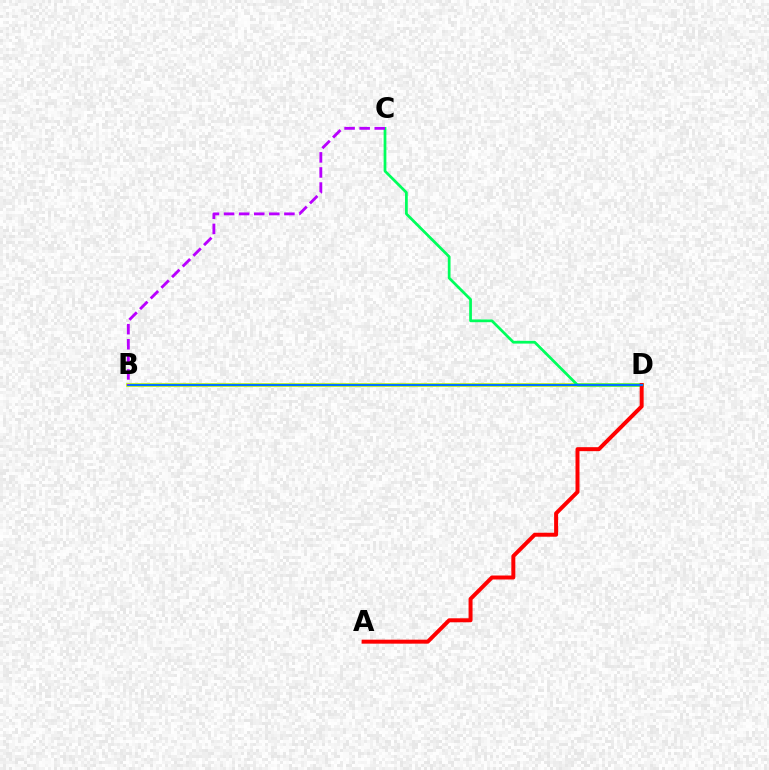{('B', 'D'): [{'color': '#d1ff00', 'line_style': 'solid', 'thickness': 2.69}, {'color': '#0074ff', 'line_style': 'solid', 'thickness': 1.6}], ('C', 'D'): [{'color': '#00ff5c', 'line_style': 'solid', 'thickness': 1.97}], ('A', 'D'): [{'color': '#ff0000', 'line_style': 'solid', 'thickness': 2.86}], ('B', 'C'): [{'color': '#b900ff', 'line_style': 'dashed', 'thickness': 2.05}]}